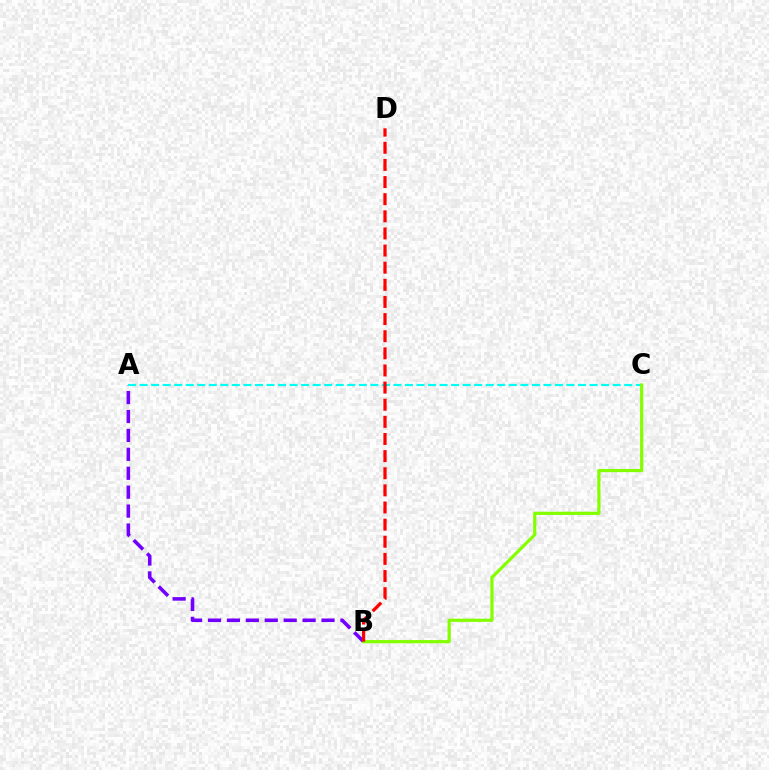{('A', 'B'): [{'color': '#7200ff', 'line_style': 'dashed', 'thickness': 2.57}], ('A', 'C'): [{'color': '#00fff6', 'line_style': 'dashed', 'thickness': 1.57}], ('B', 'C'): [{'color': '#84ff00', 'line_style': 'solid', 'thickness': 2.3}], ('B', 'D'): [{'color': '#ff0000', 'line_style': 'dashed', 'thickness': 2.33}]}